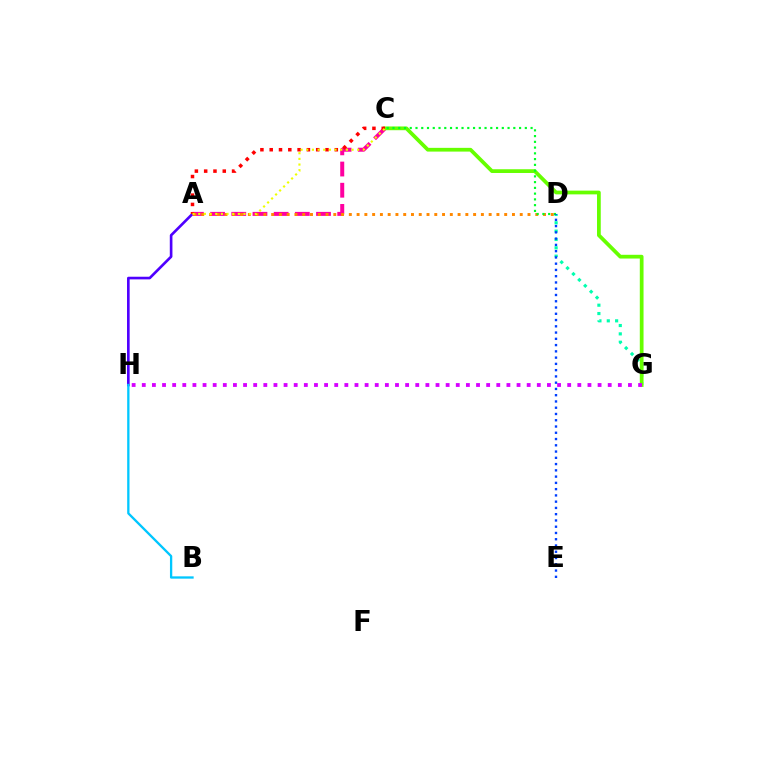{('A', 'H'): [{'color': '#4f00ff', 'line_style': 'solid', 'thickness': 1.91}], ('B', 'H'): [{'color': '#00c7ff', 'line_style': 'solid', 'thickness': 1.66}], ('A', 'C'): [{'color': '#ff00a0', 'line_style': 'dashed', 'thickness': 2.88}, {'color': '#ff0000', 'line_style': 'dotted', 'thickness': 2.53}, {'color': '#eeff00', 'line_style': 'dotted', 'thickness': 1.54}], ('D', 'G'): [{'color': '#00ffaf', 'line_style': 'dotted', 'thickness': 2.27}], ('A', 'D'): [{'color': '#ff8800', 'line_style': 'dotted', 'thickness': 2.11}], ('C', 'G'): [{'color': '#66ff00', 'line_style': 'solid', 'thickness': 2.69}], ('C', 'D'): [{'color': '#00ff27', 'line_style': 'dotted', 'thickness': 1.56}], ('D', 'E'): [{'color': '#003fff', 'line_style': 'dotted', 'thickness': 1.7}], ('G', 'H'): [{'color': '#d600ff', 'line_style': 'dotted', 'thickness': 2.75}]}